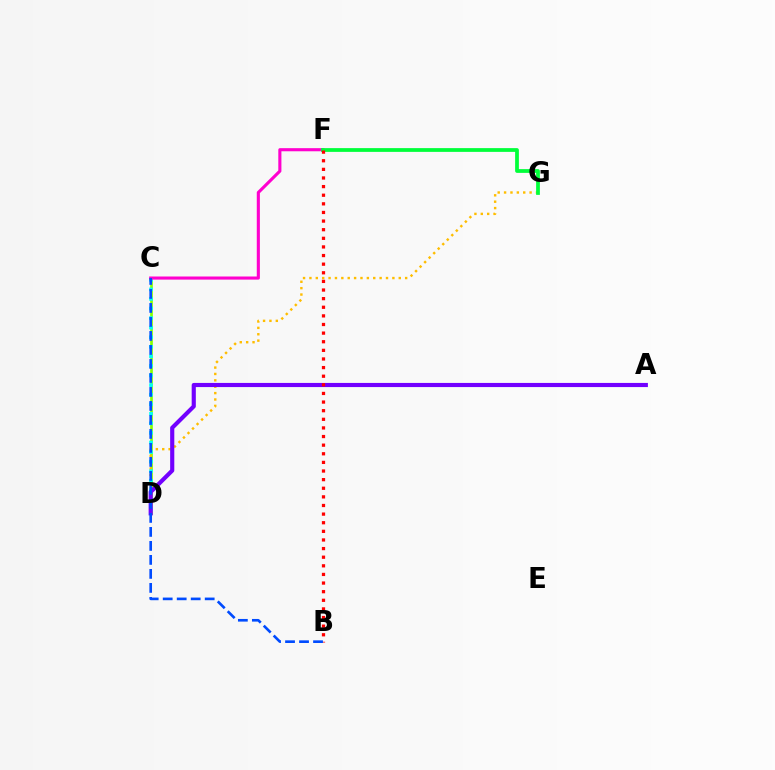{('C', 'D'): [{'color': '#84ff00', 'line_style': 'solid', 'thickness': 1.93}, {'color': '#00fff6', 'line_style': 'dotted', 'thickness': 2.6}], ('D', 'G'): [{'color': '#ffbd00', 'line_style': 'dotted', 'thickness': 1.73}], ('A', 'D'): [{'color': '#7200ff', 'line_style': 'solid', 'thickness': 2.98}], ('C', 'F'): [{'color': '#ff00cf', 'line_style': 'solid', 'thickness': 2.24}], ('F', 'G'): [{'color': '#00ff39', 'line_style': 'solid', 'thickness': 2.71}], ('B', 'F'): [{'color': '#ff0000', 'line_style': 'dotted', 'thickness': 2.34}], ('B', 'C'): [{'color': '#004bff', 'line_style': 'dashed', 'thickness': 1.9}]}